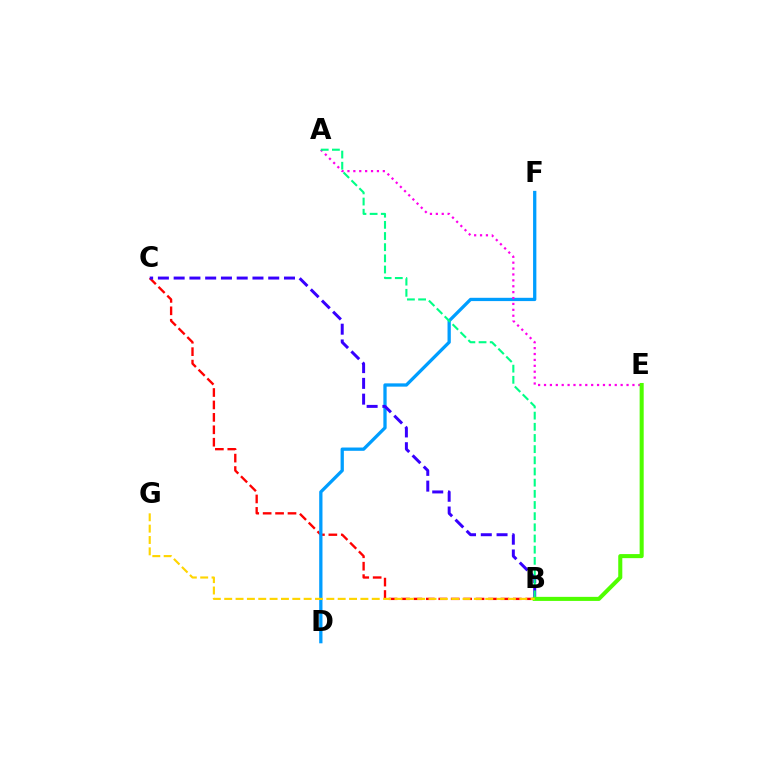{('B', 'C'): [{'color': '#ff0000', 'line_style': 'dashed', 'thickness': 1.69}, {'color': '#3700ff', 'line_style': 'dashed', 'thickness': 2.14}], ('D', 'F'): [{'color': '#009eff', 'line_style': 'solid', 'thickness': 2.36}], ('A', 'E'): [{'color': '#ff00ed', 'line_style': 'dotted', 'thickness': 1.6}], ('A', 'B'): [{'color': '#00ff86', 'line_style': 'dashed', 'thickness': 1.52}], ('B', 'E'): [{'color': '#4fff00', 'line_style': 'solid', 'thickness': 2.92}], ('B', 'G'): [{'color': '#ffd500', 'line_style': 'dashed', 'thickness': 1.54}]}